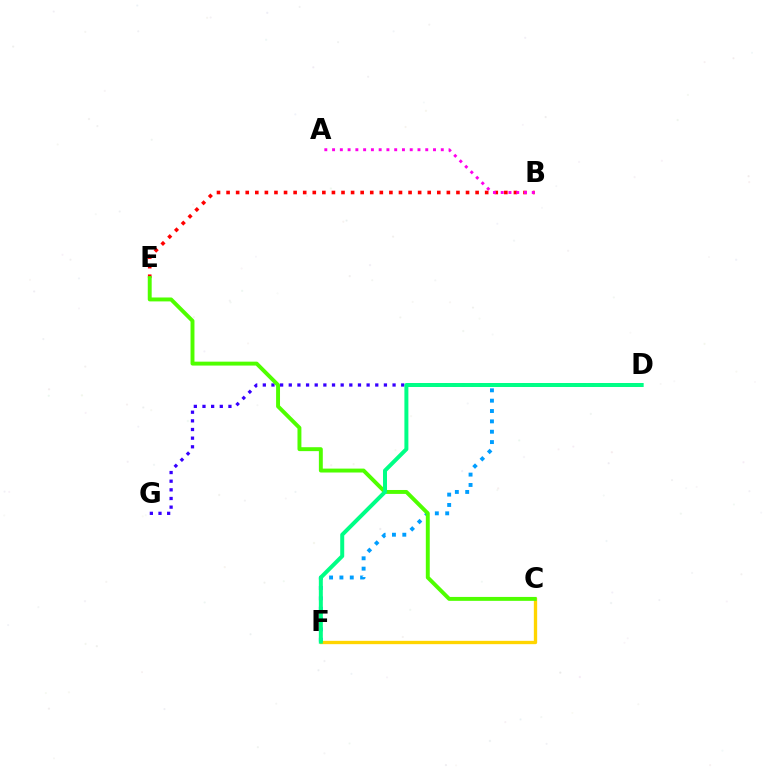{('D', 'G'): [{'color': '#3700ff', 'line_style': 'dotted', 'thickness': 2.35}], ('B', 'E'): [{'color': '#ff0000', 'line_style': 'dotted', 'thickness': 2.6}], ('C', 'F'): [{'color': '#ffd500', 'line_style': 'solid', 'thickness': 2.39}], ('D', 'F'): [{'color': '#009eff', 'line_style': 'dotted', 'thickness': 2.81}, {'color': '#00ff86', 'line_style': 'solid', 'thickness': 2.87}], ('C', 'E'): [{'color': '#4fff00', 'line_style': 'solid', 'thickness': 2.82}], ('A', 'B'): [{'color': '#ff00ed', 'line_style': 'dotted', 'thickness': 2.11}]}